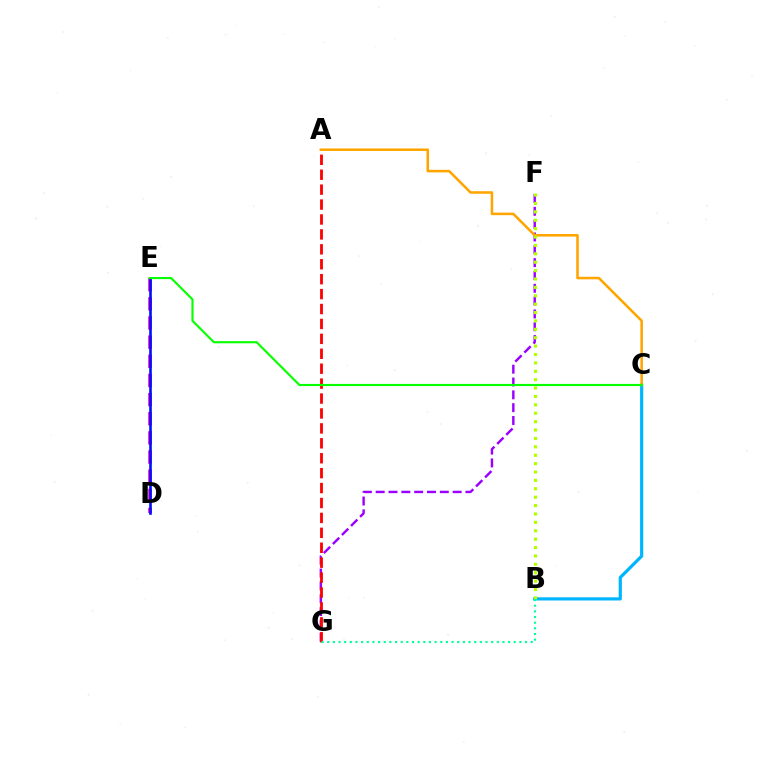{('B', 'C'): [{'color': '#00b5ff', 'line_style': 'solid', 'thickness': 2.29}], ('F', 'G'): [{'color': '#9b00ff', 'line_style': 'dashed', 'thickness': 1.74}], ('D', 'E'): [{'color': '#ff00bd', 'line_style': 'dashed', 'thickness': 2.6}, {'color': '#0010ff', 'line_style': 'solid', 'thickness': 1.89}], ('A', 'C'): [{'color': '#ffa500', 'line_style': 'solid', 'thickness': 1.84}], ('B', 'F'): [{'color': '#b3ff00', 'line_style': 'dotted', 'thickness': 2.28}], ('A', 'G'): [{'color': '#ff0000', 'line_style': 'dashed', 'thickness': 2.03}], ('B', 'G'): [{'color': '#00ff9d', 'line_style': 'dotted', 'thickness': 1.54}], ('C', 'E'): [{'color': '#08ff00', 'line_style': 'solid', 'thickness': 1.54}]}